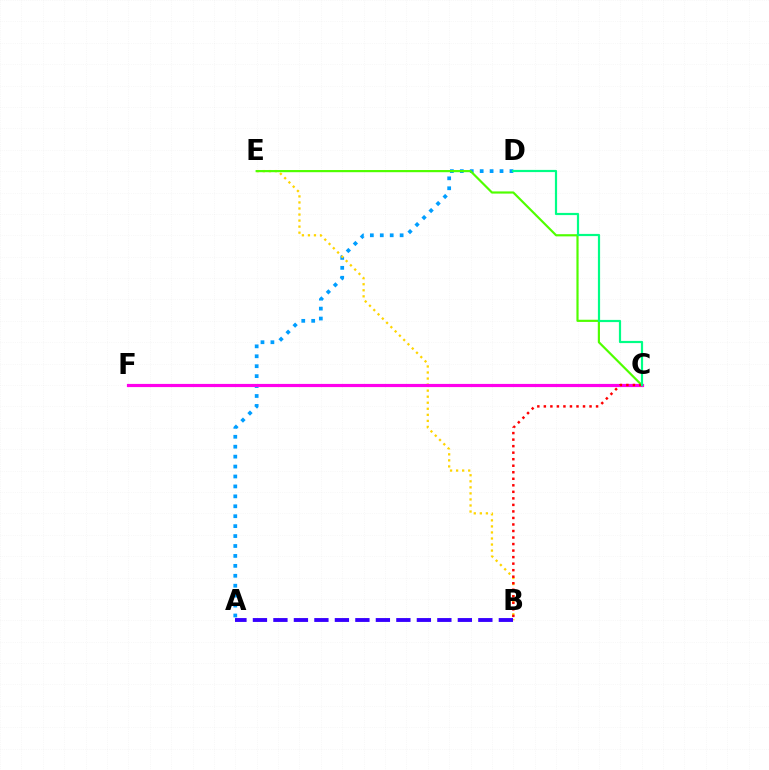{('A', 'D'): [{'color': '#009eff', 'line_style': 'dotted', 'thickness': 2.7}], ('B', 'E'): [{'color': '#ffd500', 'line_style': 'dotted', 'thickness': 1.64}], ('C', 'F'): [{'color': '#ff00ed', 'line_style': 'solid', 'thickness': 2.29}], ('C', 'E'): [{'color': '#4fff00', 'line_style': 'solid', 'thickness': 1.57}], ('A', 'B'): [{'color': '#3700ff', 'line_style': 'dashed', 'thickness': 2.78}], ('B', 'C'): [{'color': '#ff0000', 'line_style': 'dotted', 'thickness': 1.77}], ('C', 'D'): [{'color': '#00ff86', 'line_style': 'solid', 'thickness': 1.58}]}